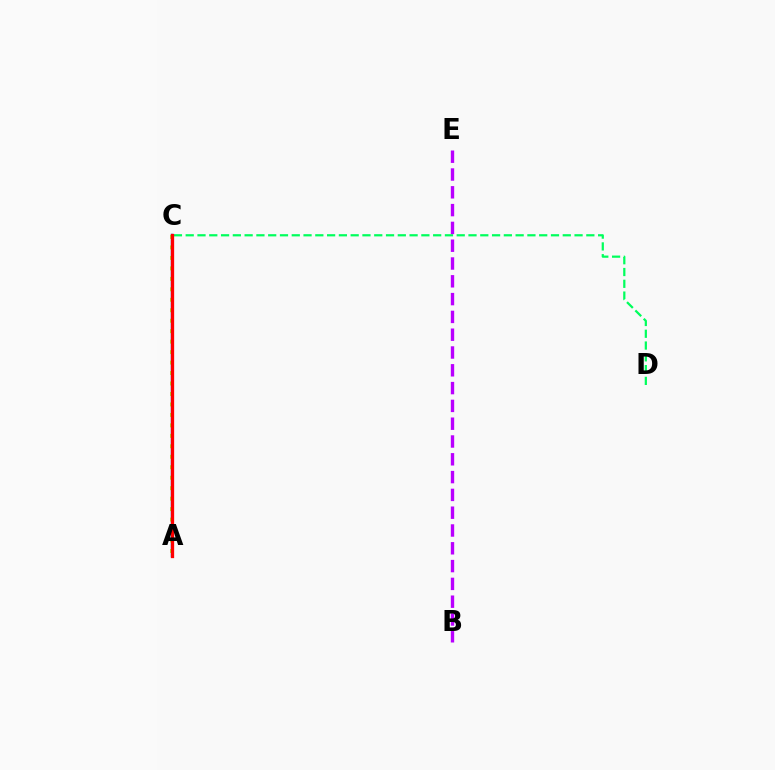{('A', 'C'): [{'color': '#d1ff00', 'line_style': 'dotted', 'thickness': 2.84}, {'color': '#0074ff', 'line_style': 'solid', 'thickness': 1.72}, {'color': '#ff0000', 'line_style': 'solid', 'thickness': 2.37}], ('C', 'D'): [{'color': '#00ff5c', 'line_style': 'dashed', 'thickness': 1.6}], ('B', 'E'): [{'color': '#b900ff', 'line_style': 'dashed', 'thickness': 2.42}]}